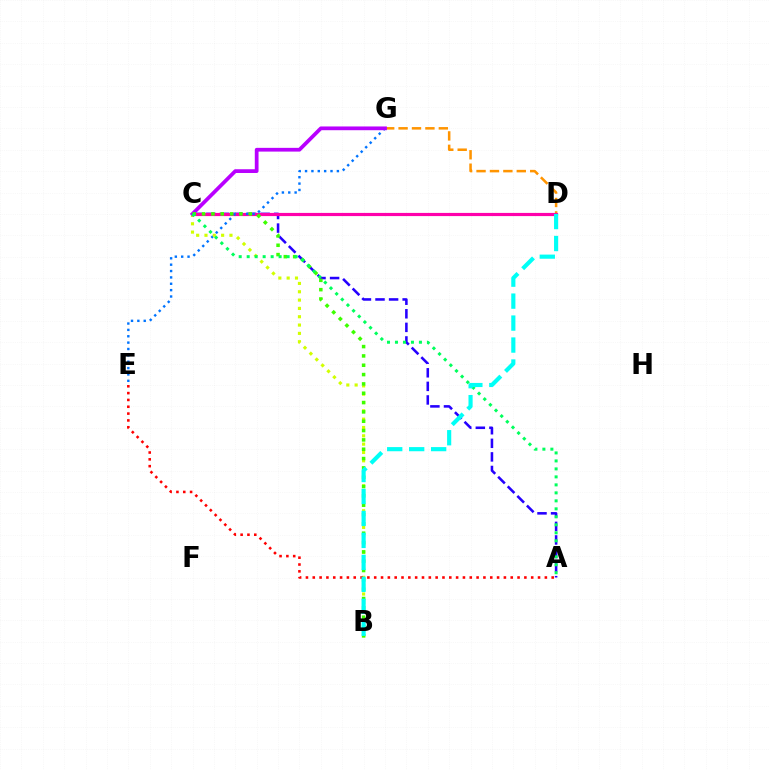{('D', 'G'): [{'color': '#ff9400', 'line_style': 'dashed', 'thickness': 1.82}], ('A', 'C'): [{'color': '#2500ff', 'line_style': 'dashed', 'thickness': 1.84}, {'color': '#00ff5c', 'line_style': 'dotted', 'thickness': 2.17}], ('C', 'D'): [{'color': '#ff00ac', 'line_style': 'solid', 'thickness': 2.28}], ('E', 'G'): [{'color': '#0074ff', 'line_style': 'dotted', 'thickness': 1.73}], ('B', 'C'): [{'color': '#d1ff00', 'line_style': 'dotted', 'thickness': 2.26}, {'color': '#3dff00', 'line_style': 'dotted', 'thickness': 2.54}], ('C', 'G'): [{'color': '#b900ff', 'line_style': 'solid', 'thickness': 2.7}], ('A', 'E'): [{'color': '#ff0000', 'line_style': 'dotted', 'thickness': 1.85}], ('B', 'D'): [{'color': '#00fff6', 'line_style': 'dashed', 'thickness': 2.98}]}